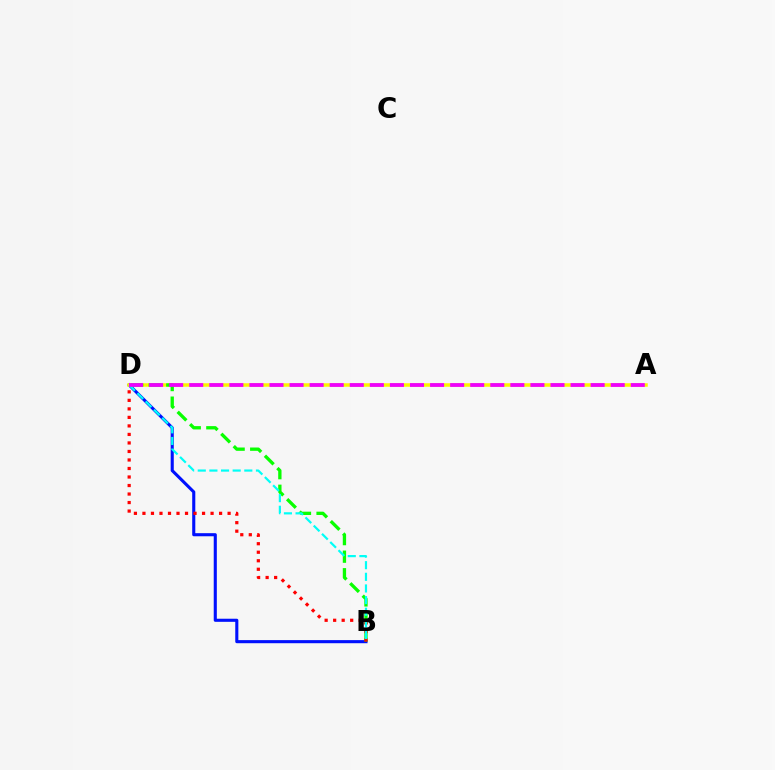{('B', 'D'): [{'color': '#0010ff', 'line_style': 'solid', 'thickness': 2.23}, {'color': '#08ff00', 'line_style': 'dashed', 'thickness': 2.39}, {'color': '#ff0000', 'line_style': 'dotted', 'thickness': 2.31}, {'color': '#00fff6', 'line_style': 'dashed', 'thickness': 1.58}], ('A', 'D'): [{'color': '#fcf500', 'line_style': 'solid', 'thickness': 2.52}, {'color': '#ee00ff', 'line_style': 'dashed', 'thickness': 2.73}]}